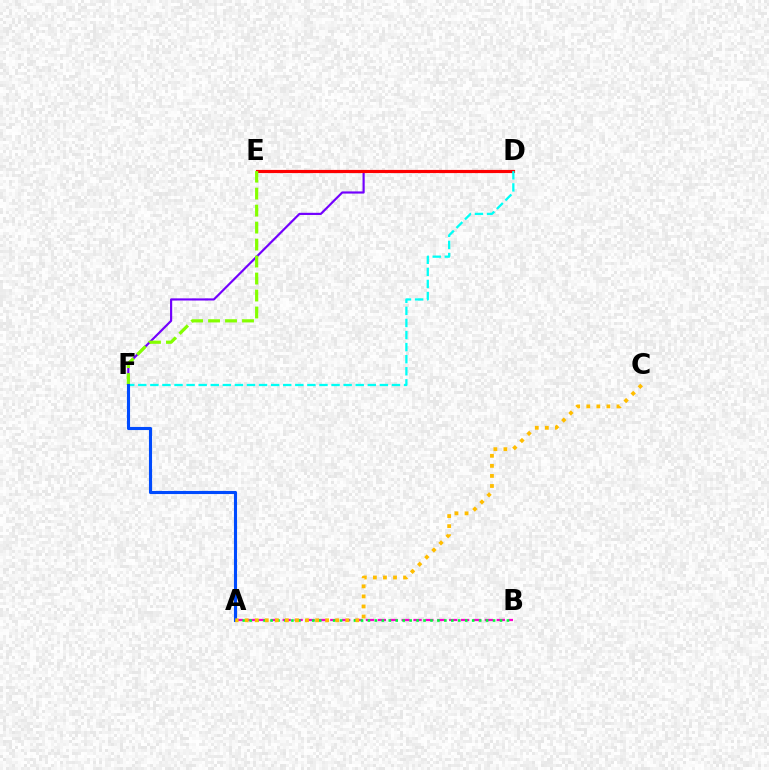{('D', 'F'): [{'color': '#7200ff', 'line_style': 'solid', 'thickness': 1.56}, {'color': '#00fff6', 'line_style': 'dashed', 'thickness': 1.64}], ('D', 'E'): [{'color': '#ff0000', 'line_style': 'solid', 'thickness': 2.29}], ('E', 'F'): [{'color': '#84ff00', 'line_style': 'dashed', 'thickness': 2.31}], ('A', 'B'): [{'color': '#ff00cf', 'line_style': 'dashed', 'thickness': 1.62}, {'color': '#00ff39', 'line_style': 'dotted', 'thickness': 1.89}], ('A', 'F'): [{'color': '#004bff', 'line_style': 'solid', 'thickness': 2.24}], ('A', 'C'): [{'color': '#ffbd00', 'line_style': 'dotted', 'thickness': 2.73}]}